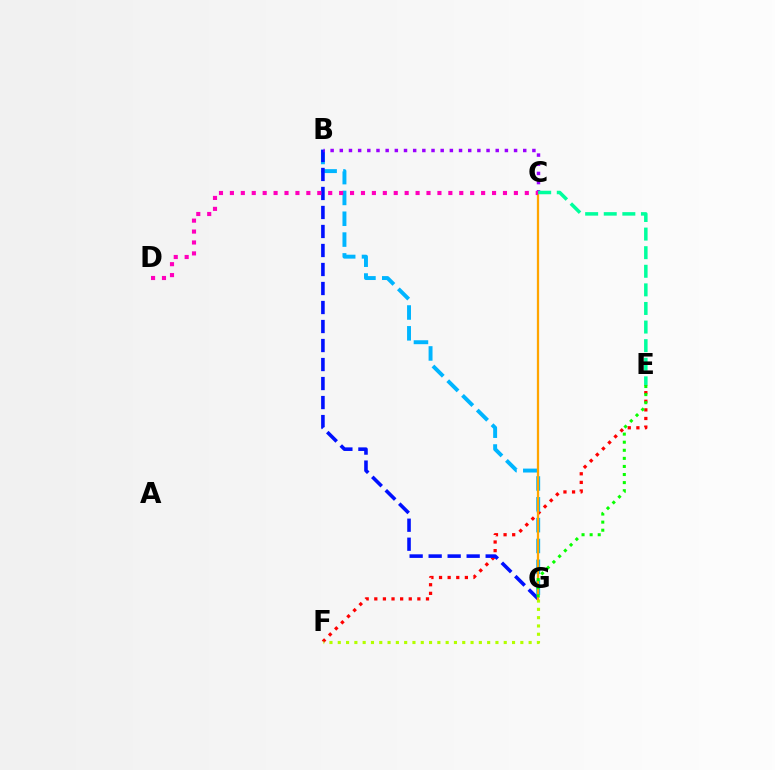{('E', 'F'): [{'color': '#ff0000', 'line_style': 'dotted', 'thickness': 2.34}], ('B', 'G'): [{'color': '#00b5ff', 'line_style': 'dashed', 'thickness': 2.83}, {'color': '#0010ff', 'line_style': 'dashed', 'thickness': 2.58}], ('F', 'G'): [{'color': '#b3ff00', 'line_style': 'dotted', 'thickness': 2.25}], ('C', 'G'): [{'color': '#ffa500', 'line_style': 'solid', 'thickness': 1.63}], ('B', 'C'): [{'color': '#9b00ff', 'line_style': 'dotted', 'thickness': 2.49}], ('C', 'D'): [{'color': '#ff00bd', 'line_style': 'dotted', 'thickness': 2.97}], ('C', 'E'): [{'color': '#00ff9d', 'line_style': 'dashed', 'thickness': 2.53}], ('E', 'G'): [{'color': '#08ff00', 'line_style': 'dotted', 'thickness': 2.2}]}